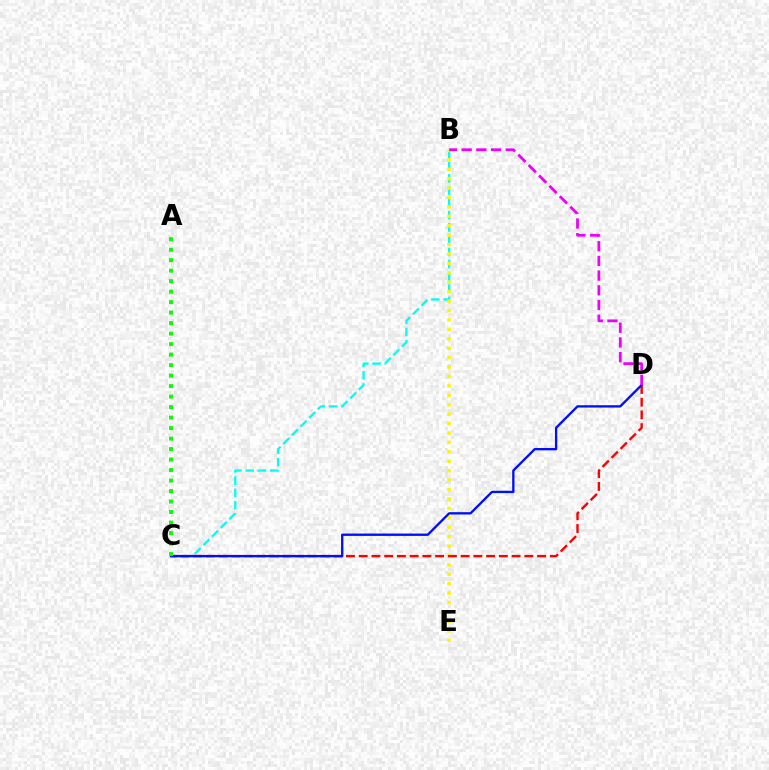{('B', 'C'): [{'color': '#00fff6', 'line_style': 'dashed', 'thickness': 1.67}], ('B', 'E'): [{'color': '#fcf500', 'line_style': 'dotted', 'thickness': 2.56}], ('C', 'D'): [{'color': '#ff0000', 'line_style': 'dashed', 'thickness': 1.73}, {'color': '#0010ff', 'line_style': 'solid', 'thickness': 1.69}], ('B', 'D'): [{'color': '#ee00ff', 'line_style': 'dashed', 'thickness': 2.0}], ('A', 'C'): [{'color': '#08ff00', 'line_style': 'dotted', 'thickness': 2.85}]}